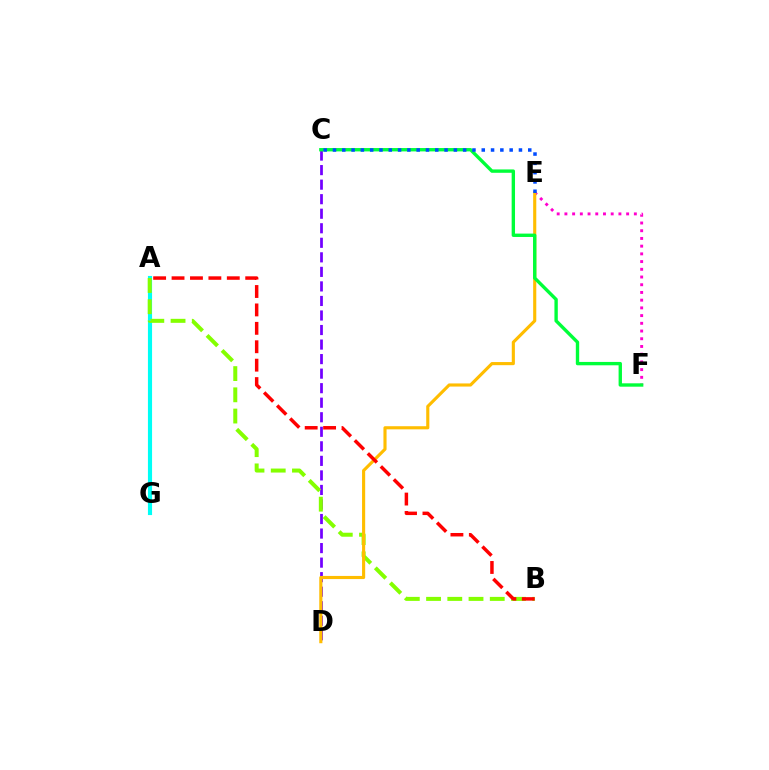{('A', 'G'): [{'color': '#00fff6', 'line_style': 'solid', 'thickness': 2.98}], ('E', 'F'): [{'color': '#ff00cf', 'line_style': 'dotted', 'thickness': 2.1}], ('C', 'D'): [{'color': '#7200ff', 'line_style': 'dashed', 'thickness': 1.97}], ('A', 'B'): [{'color': '#84ff00', 'line_style': 'dashed', 'thickness': 2.88}, {'color': '#ff0000', 'line_style': 'dashed', 'thickness': 2.5}], ('D', 'E'): [{'color': '#ffbd00', 'line_style': 'solid', 'thickness': 2.25}], ('C', 'F'): [{'color': '#00ff39', 'line_style': 'solid', 'thickness': 2.42}], ('C', 'E'): [{'color': '#004bff', 'line_style': 'dotted', 'thickness': 2.53}]}